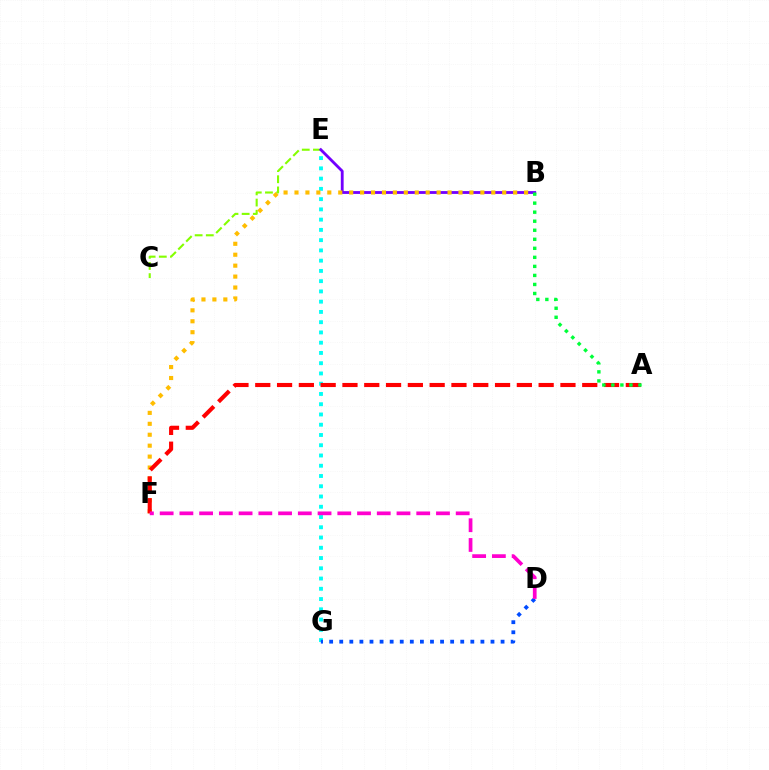{('E', 'G'): [{'color': '#00fff6', 'line_style': 'dotted', 'thickness': 2.79}], ('C', 'E'): [{'color': '#84ff00', 'line_style': 'dashed', 'thickness': 1.52}], ('B', 'E'): [{'color': '#7200ff', 'line_style': 'solid', 'thickness': 2.03}], ('D', 'G'): [{'color': '#004bff', 'line_style': 'dotted', 'thickness': 2.74}], ('B', 'F'): [{'color': '#ffbd00', 'line_style': 'dotted', 'thickness': 2.97}], ('A', 'F'): [{'color': '#ff0000', 'line_style': 'dashed', 'thickness': 2.96}], ('D', 'F'): [{'color': '#ff00cf', 'line_style': 'dashed', 'thickness': 2.68}], ('A', 'B'): [{'color': '#00ff39', 'line_style': 'dotted', 'thickness': 2.46}]}